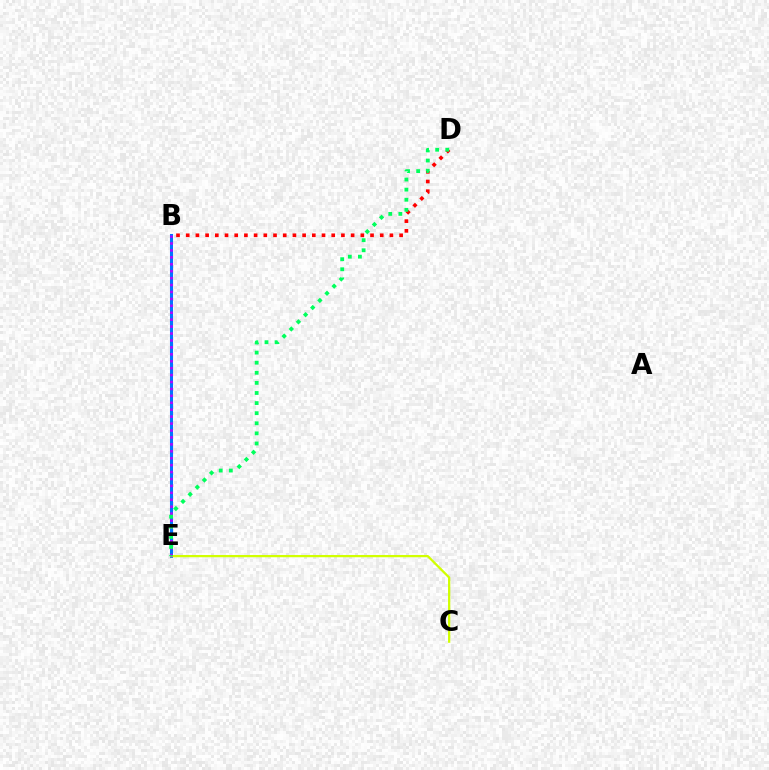{('B', 'E'): [{'color': '#0074ff', 'line_style': 'solid', 'thickness': 2.2}, {'color': '#b900ff', 'line_style': 'dotted', 'thickness': 1.88}], ('B', 'D'): [{'color': '#ff0000', 'line_style': 'dotted', 'thickness': 2.64}], ('C', 'E'): [{'color': '#d1ff00', 'line_style': 'solid', 'thickness': 1.62}], ('D', 'E'): [{'color': '#00ff5c', 'line_style': 'dotted', 'thickness': 2.74}]}